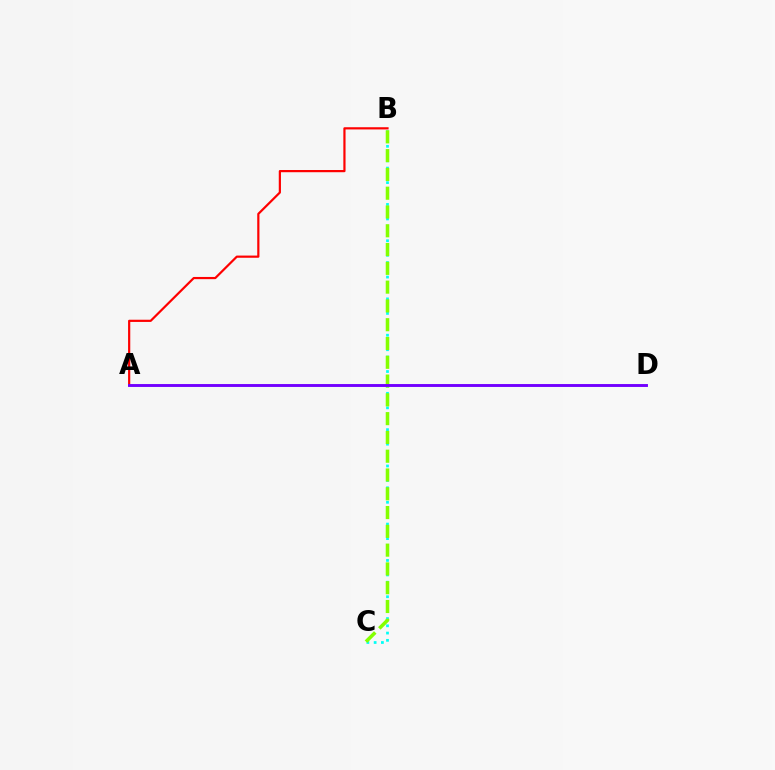{('A', 'B'): [{'color': '#ff0000', 'line_style': 'solid', 'thickness': 1.58}], ('B', 'C'): [{'color': '#00fff6', 'line_style': 'dotted', 'thickness': 1.97}, {'color': '#84ff00', 'line_style': 'dashed', 'thickness': 2.55}], ('A', 'D'): [{'color': '#7200ff', 'line_style': 'solid', 'thickness': 2.09}]}